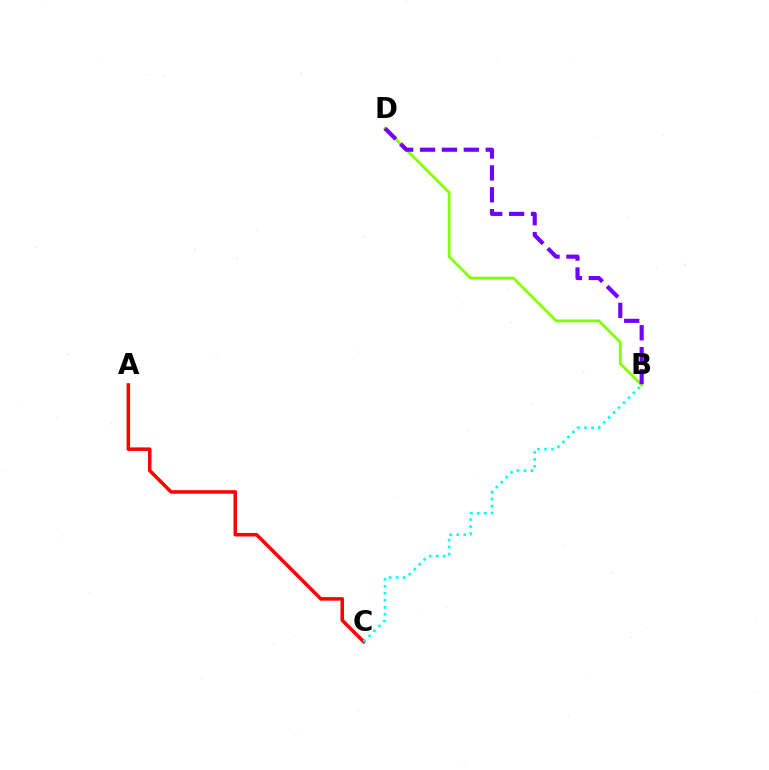{('B', 'D'): [{'color': '#84ff00', 'line_style': 'solid', 'thickness': 2.01}, {'color': '#7200ff', 'line_style': 'dashed', 'thickness': 2.97}], ('A', 'C'): [{'color': '#ff0000', 'line_style': 'solid', 'thickness': 2.54}], ('B', 'C'): [{'color': '#00fff6', 'line_style': 'dotted', 'thickness': 1.9}]}